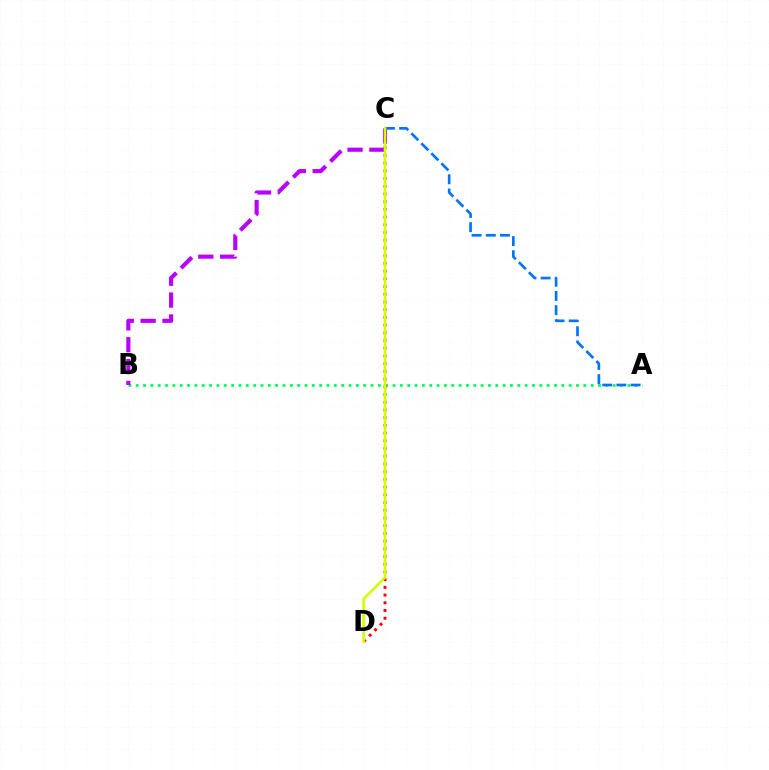{('A', 'B'): [{'color': '#00ff5c', 'line_style': 'dotted', 'thickness': 1.99}], ('C', 'D'): [{'color': '#ff0000', 'line_style': 'dotted', 'thickness': 2.1}, {'color': '#d1ff00', 'line_style': 'solid', 'thickness': 1.9}], ('B', 'C'): [{'color': '#b900ff', 'line_style': 'dashed', 'thickness': 2.97}], ('A', 'C'): [{'color': '#0074ff', 'line_style': 'dashed', 'thickness': 1.93}]}